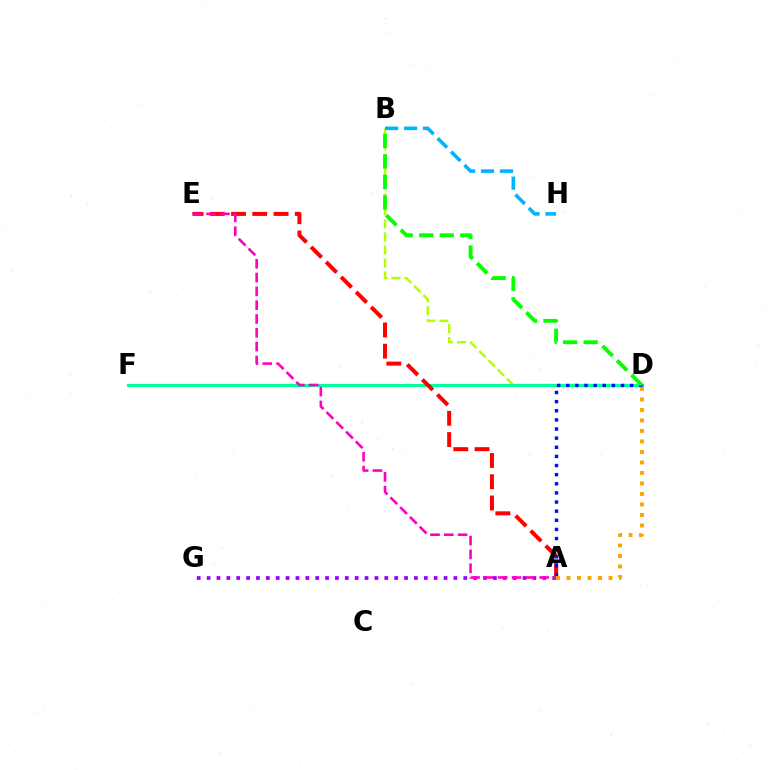{('B', 'D'): [{'color': '#b3ff00', 'line_style': 'dashed', 'thickness': 1.77}, {'color': '#08ff00', 'line_style': 'dashed', 'thickness': 2.79}], ('D', 'F'): [{'color': '#00ff9d', 'line_style': 'solid', 'thickness': 2.25}], ('B', 'H'): [{'color': '#00b5ff', 'line_style': 'dashed', 'thickness': 2.57}], ('A', 'G'): [{'color': '#9b00ff', 'line_style': 'dotted', 'thickness': 2.68}], ('A', 'E'): [{'color': '#ff0000', 'line_style': 'dashed', 'thickness': 2.89}, {'color': '#ff00bd', 'line_style': 'dashed', 'thickness': 1.88}], ('A', 'D'): [{'color': '#0010ff', 'line_style': 'dotted', 'thickness': 2.48}, {'color': '#ffa500', 'line_style': 'dotted', 'thickness': 2.85}]}